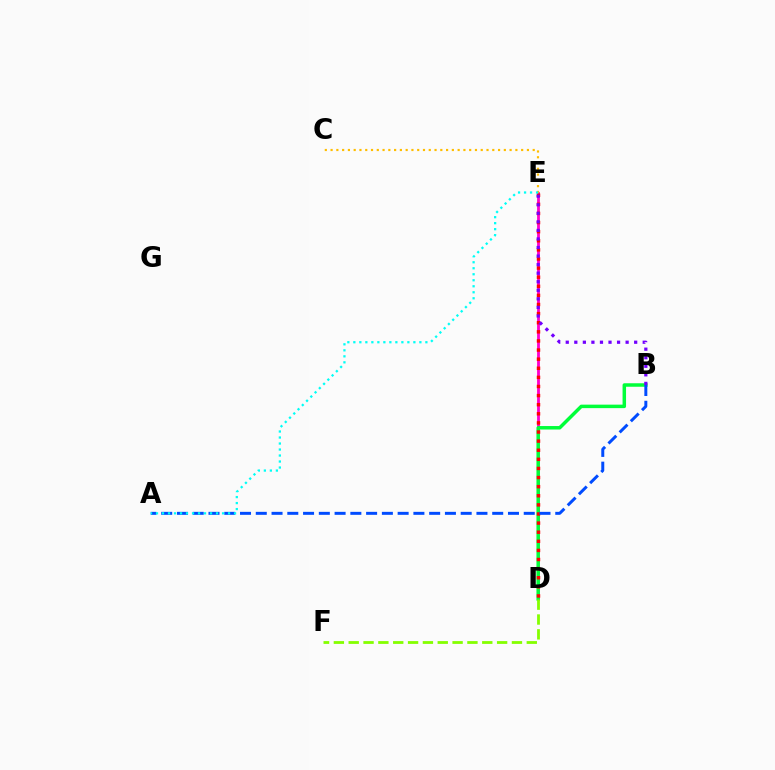{('D', 'E'): [{'color': '#ff00cf', 'line_style': 'solid', 'thickness': 2.03}, {'color': '#ff0000', 'line_style': 'dotted', 'thickness': 2.47}], ('B', 'D'): [{'color': '#00ff39', 'line_style': 'solid', 'thickness': 2.51}], ('C', 'E'): [{'color': '#ffbd00', 'line_style': 'dotted', 'thickness': 1.57}], ('D', 'F'): [{'color': '#84ff00', 'line_style': 'dashed', 'thickness': 2.02}], ('A', 'B'): [{'color': '#004bff', 'line_style': 'dashed', 'thickness': 2.14}], ('B', 'E'): [{'color': '#7200ff', 'line_style': 'dotted', 'thickness': 2.32}], ('A', 'E'): [{'color': '#00fff6', 'line_style': 'dotted', 'thickness': 1.63}]}